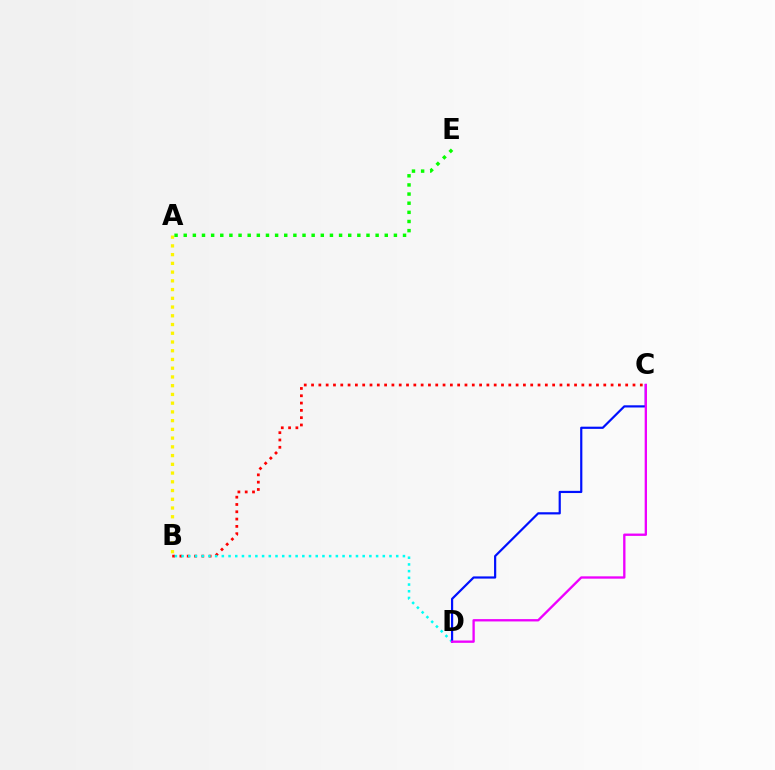{('B', 'C'): [{'color': '#ff0000', 'line_style': 'dotted', 'thickness': 1.98}], ('A', 'B'): [{'color': '#fcf500', 'line_style': 'dotted', 'thickness': 2.37}], ('A', 'E'): [{'color': '#08ff00', 'line_style': 'dotted', 'thickness': 2.48}], ('B', 'D'): [{'color': '#00fff6', 'line_style': 'dotted', 'thickness': 1.82}], ('C', 'D'): [{'color': '#0010ff', 'line_style': 'solid', 'thickness': 1.58}, {'color': '#ee00ff', 'line_style': 'solid', 'thickness': 1.68}]}